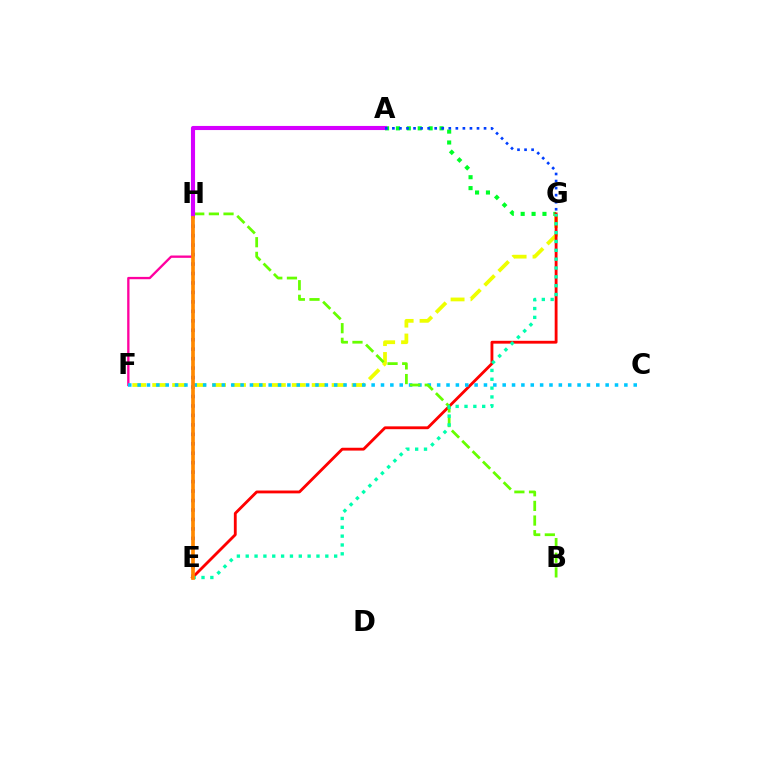{('E', 'H'): [{'color': '#4f00ff', 'line_style': 'dotted', 'thickness': 2.57}, {'color': '#ff8800', 'line_style': 'solid', 'thickness': 2.66}], ('A', 'G'): [{'color': '#00ff27', 'line_style': 'dotted', 'thickness': 2.96}, {'color': '#003fff', 'line_style': 'dotted', 'thickness': 1.92}], ('F', 'G'): [{'color': '#eeff00', 'line_style': 'dashed', 'thickness': 2.71}], ('E', 'G'): [{'color': '#ff0000', 'line_style': 'solid', 'thickness': 2.04}, {'color': '#00ffaf', 'line_style': 'dotted', 'thickness': 2.4}], ('F', 'H'): [{'color': '#ff00a0', 'line_style': 'solid', 'thickness': 1.68}], ('C', 'F'): [{'color': '#00c7ff', 'line_style': 'dotted', 'thickness': 2.54}], ('B', 'H'): [{'color': '#66ff00', 'line_style': 'dashed', 'thickness': 1.99}], ('A', 'H'): [{'color': '#d600ff', 'line_style': 'solid', 'thickness': 2.95}]}